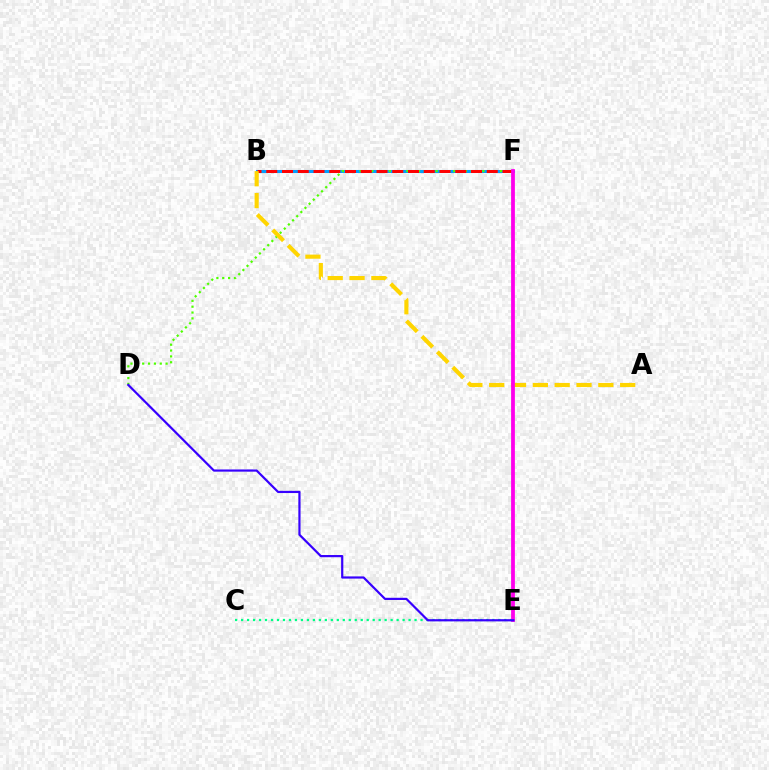{('B', 'F'): [{'color': '#009eff', 'line_style': 'solid', 'thickness': 2.21}, {'color': '#ff0000', 'line_style': 'dashed', 'thickness': 2.14}], ('D', 'F'): [{'color': '#4fff00', 'line_style': 'dotted', 'thickness': 1.59}], ('A', 'B'): [{'color': '#ffd500', 'line_style': 'dashed', 'thickness': 2.97}], ('C', 'E'): [{'color': '#00ff86', 'line_style': 'dotted', 'thickness': 1.63}], ('E', 'F'): [{'color': '#ff00ed', 'line_style': 'solid', 'thickness': 2.72}], ('D', 'E'): [{'color': '#3700ff', 'line_style': 'solid', 'thickness': 1.58}]}